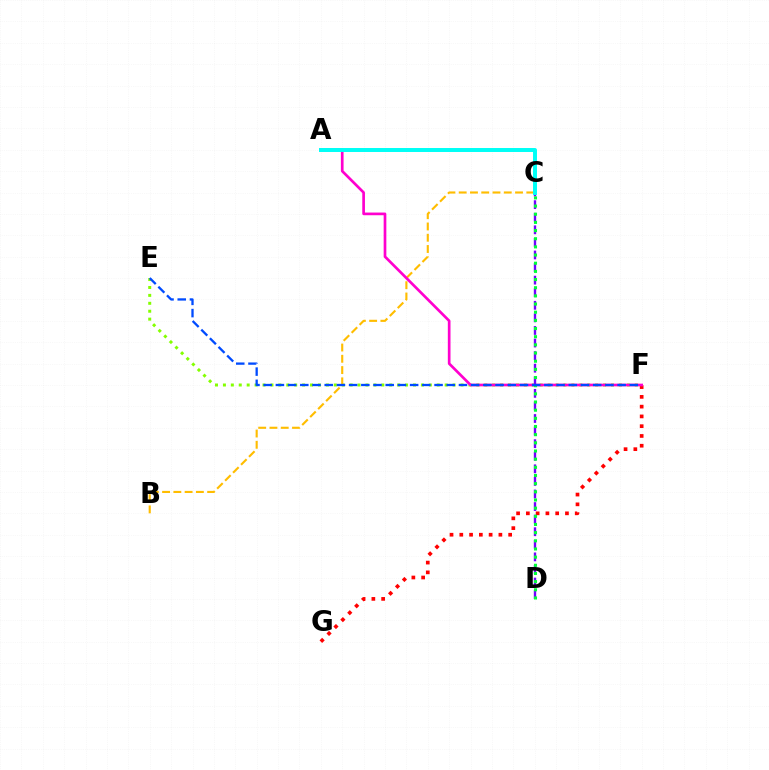{('E', 'F'): [{'color': '#84ff00', 'line_style': 'dotted', 'thickness': 2.15}, {'color': '#004bff', 'line_style': 'dashed', 'thickness': 1.66}], ('B', 'C'): [{'color': '#ffbd00', 'line_style': 'dashed', 'thickness': 1.53}], ('F', 'G'): [{'color': '#ff0000', 'line_style': 'dotted', 'thickness': 2.66}], ('A', 'F'): [{'color': '#ff00cf', 'line_style': 'solid', 'thickness': 1.93}], ('C', 'D'): [{'color': '#7200ff', 'line_style': 'dashed', 'thickness': 1.71}, {'color': '#00ff39', 'line_style': 'dotted', 'thickness': 2.22}], ('A', 'C'): [{'color': '#00fff6', 'line_style': 'solid', 'thickness': 2.86}]}